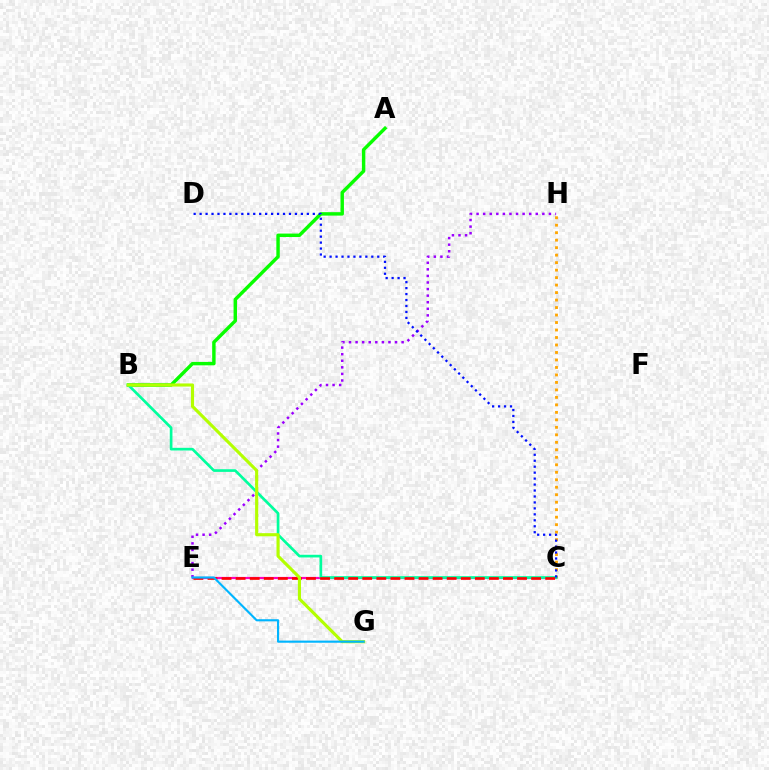{('E', 'H'): [{'color': '#9b00ff', 'line_style': 'dotted', 'thickness': 1.79}], ('C', 'H'): [{'color': '#ffa500', 'line_style': 'dotted', 'thickness': 2.03}], ('C', 'E'): [{'color': '#ff00bd', 'line_style': 'solid', 'thickness': 1.58}, {'color': '#ff0000', 'line_style': 'dashed', 'thickness': 1.91}], ('A', 'B'): [{'color': '#08ff00', 'line_style': 'solid', 'thickness': 2.47}], ('B', 'C'): [{'color': '#00ff9d', 'line_style': 'solid', 'thickness': 1.92}], ('B', 'G'): [{'color': '#b3ff00', 'line_style': 'solid', 'thickness': 2.25}], ('C', 'D'): [{'color': '#0010ff', 'line_style': 'dotted', 'thickness': 1.62}], ('E', 'G'): [{'color': '#00b5ff', 'line_style': 'solid', 'thickness': 1.54}]}